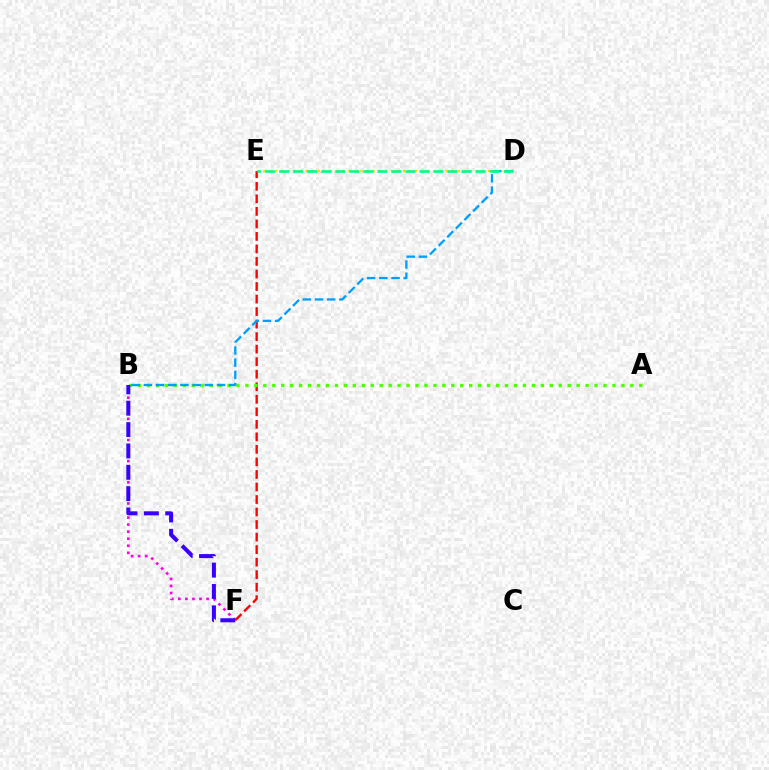{('D', 'E'): [{'color': '#ffd500', 'line_style': 'dotted', 'thickness': 1.65}, {'color': '#00ff86', 'line_style': 'dashed', 'thickness': 1.91}], ('E', 'F'): [{'color': '#ff0000', 'line_style': 'dashed', 'thickness': 1.7}], ('A', 'B'): [{'color': '#4fff00', 'line_style': 'dotted', 'thickness': 2.43}], ('B', 'F'): [{'color': '#ff00ed', 'line_style': 'dotted', 'thickness': 1.92}, {'color': '#3700ff', 'line_style': 'dashed', 'thickness': 2.9}], ('B', 'D'): [{'color': '#009eff', 'line_style': 'dashed', 'thickness': 1.66}]}